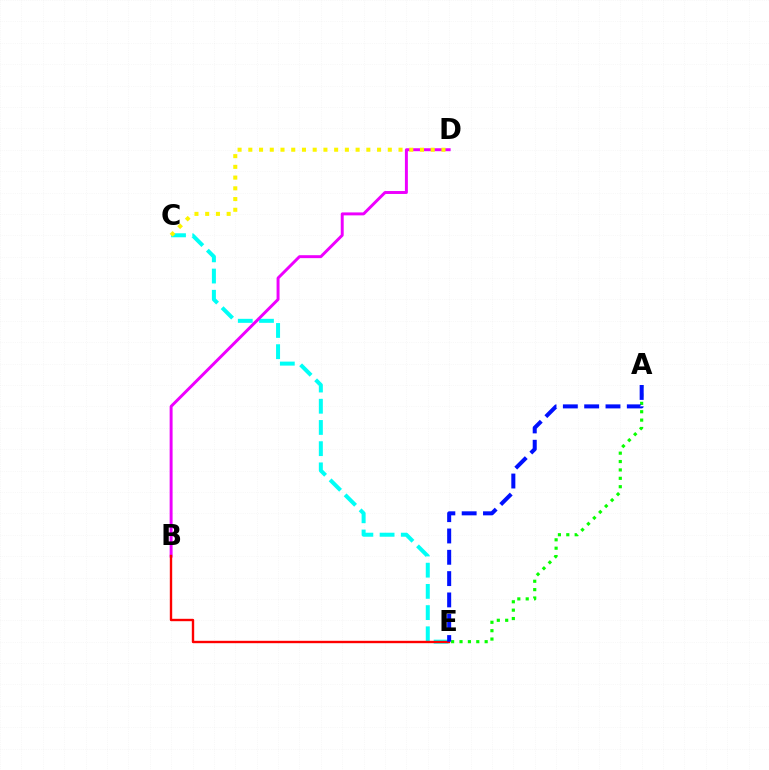{('C', 'E'): [{'color': '#00fff6', 'line_style': 'dashed', 'thickness': 2.88}], ('A', 'E'): [{'color': '#08ff00', 'line_style': 'dotted', 'thickness': 2.28}, {'color': '#0010ff', 'line_style': 'dashed', 'thickness': 2.9}], ('B', 'D'): [{'color': '#ee00ff', 'line_style': 'solid', 'thickness': 2.12}], ('C', 'D'): [{'color': '#fcf500', 'line_style': 'dotted', 'thickness': 2.92}], ('B', 'E'): [{'color': '#ff0000', 'line_style': 'solid', 'thickness': 1.72}]}